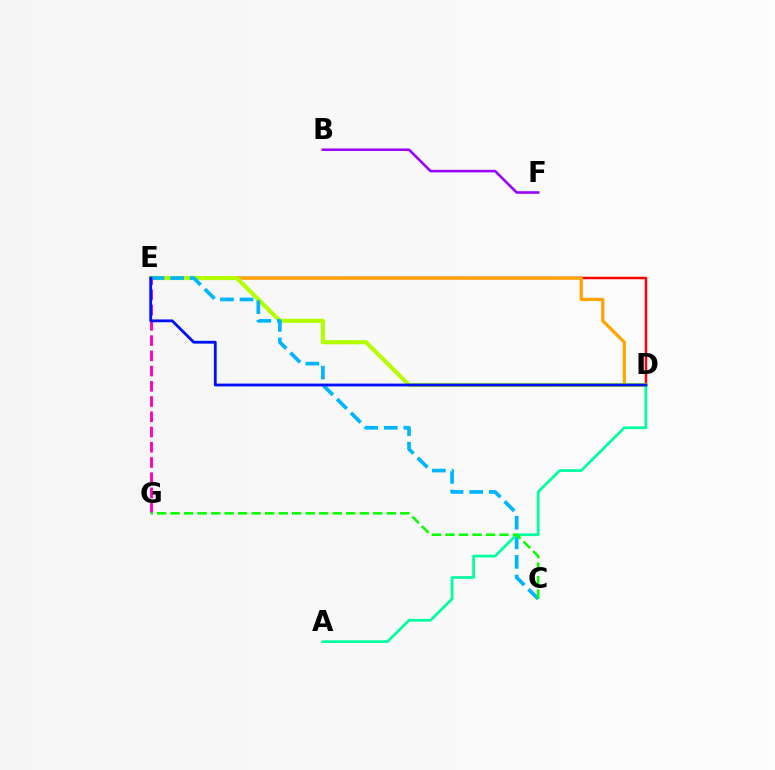{('B', 'F'): [{'color': '#9b00ff', 'line_style': 'solid', 'thickness': 1.85}], ('D', 'E'): [{'color': '#ff0000', 'line_style': 'solid', 'thickness': 1.79}, {'color': '#ffa500', 'line_style': 'solid', 'thickness': 2.32}, {'color': '#b3ff00', 'line_style': 'solid', 'thickness': 2.97}, {'color': '#0010ff', 'line_style': 'solid', 'thickness': 2.03}], ('C', 'E'): [{'color': '#00b5ff', 'line_style': 'dashed', 'thickness': 2.66}], ('E', 'G'): [{'color': '#ff00bd', 'line_style': 'dashed', 'thickness': 2.07}], ('A', 'D'): [{'color': '#00ff9d', 'line_style': 'solid', 'thickness': 1.97}], ('C', 'G'): [{'color': '#08ff00', 'line_style': 'dashed', 'thickness': 1.84}]}